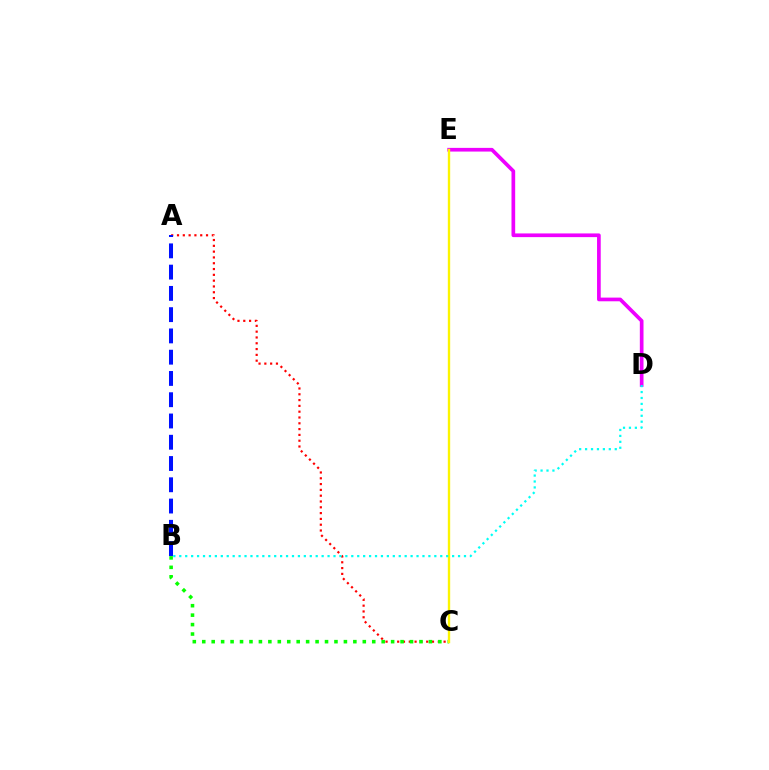{('A', 'C'): [{'color': '#ff0000', 'line_style': 'dotted', 'thickness': 1.58}], ('B', 'C'): [{'color': '#08ff00', 'line_style': 'dotted', 'thickness': 2.57}], ('A', 'B'): [{'color': '#0010ff', 'line_style': 'dashed', 'thickness': 2.89}], ('D', 'E'): [{'color': '#ee00ff', 'line_style': 'solid', 'thickness': 2.65}], ('C', 'E'): [{'color': '#fcf500', 'line_style': 'solid', 'thickness': 1.71}], ('B', 'D'): [{'color': '#00fff6', 'line_style': 'dotted', 'thickness': 1.61}]}